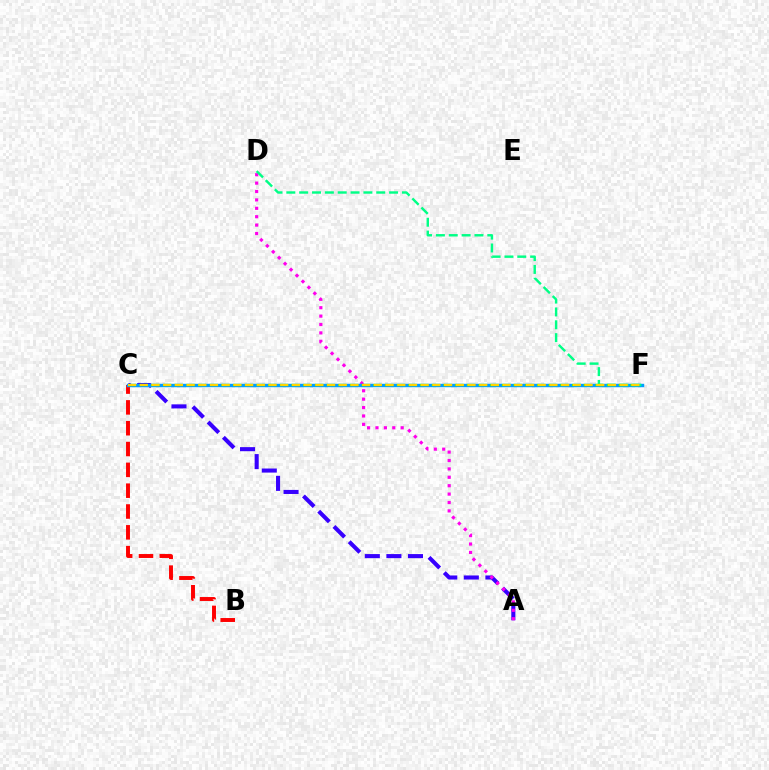{('A', 'C'): [{'color': '#3700ff', 'line_style': 'dashed', 'thickness': 2.93}], ('A', 'D'): [{'color': '#ff00ed', 'line_style': 'dotted', 'thickness': 2.28}], ('B', 'C'): [{'color': '#ff0000', 'line_style': 'dashed', 'thickness': 2.83}], ('C', 'F'): [{'color': '#009eff', 'line_style': 'solid', 'thickness': 2.47}, {'color': '#4fff00', 'line_style': 'dashed', 'thickness': 1.59}, {'color': '#ffd500', 'line_style': 'dashed', 'thickness': 1.59}], ('D', 'F'): [{'color': '#00ff86', 'line_style': 'dashed', 'thickness': 1.75}]}